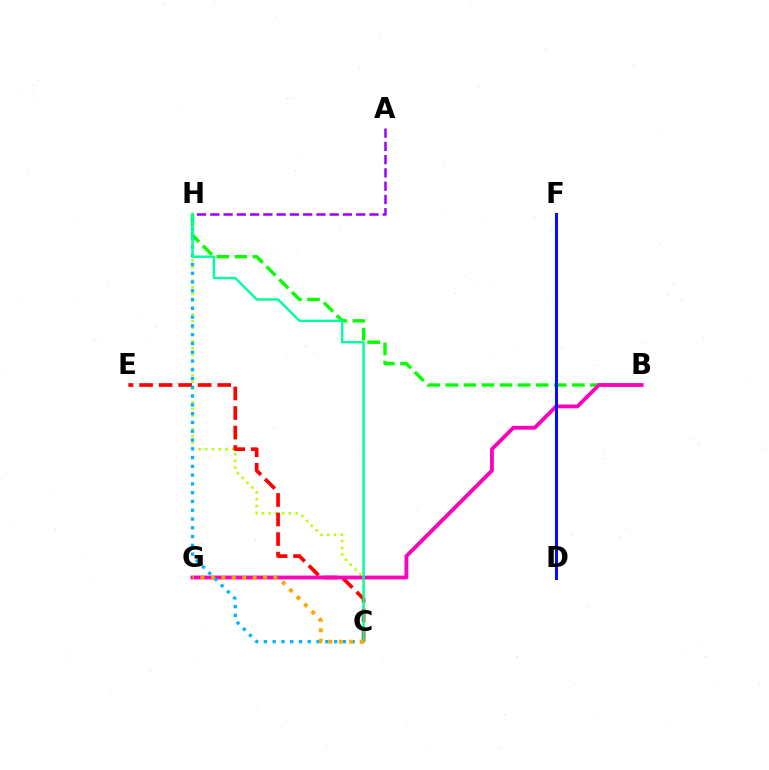{('C', 'H'): [{'color': '#b3ff00', 'line_style': 'dotted', 'thickness': 1.84}, {'color': '#00b5ff', 'line_style': 'dotted', 'thickness': 2.38}, {'color': '#00ff9d', 'line_style': 'solid', 'thickness': 1.73}], ('B', 'H'): [{'color': '#08ff00', 'line_style': 'dashed', 'thickness': 2.46}], ('C', 'E'): [{'color': '#ff0000', 'line_style': 'dashed', 'thickness': 2.65}], ('B', 'G'): [{'color': '#ff00bd', 'line_style': 'solid', 'thickness': 2.74}], ('D', 'F'): [{'color': '#0010ff', 'line_style': 'solid', 'thickness': 2.19}], ('C', 'G'): [{'color': '#ffa500', 'line_style': 'dotted', 'thickness': 2.84}], ('A', 'H'): [{'color': '#9b00ff', 'line_style': 'dashed', 'thickness': 1.8}]}